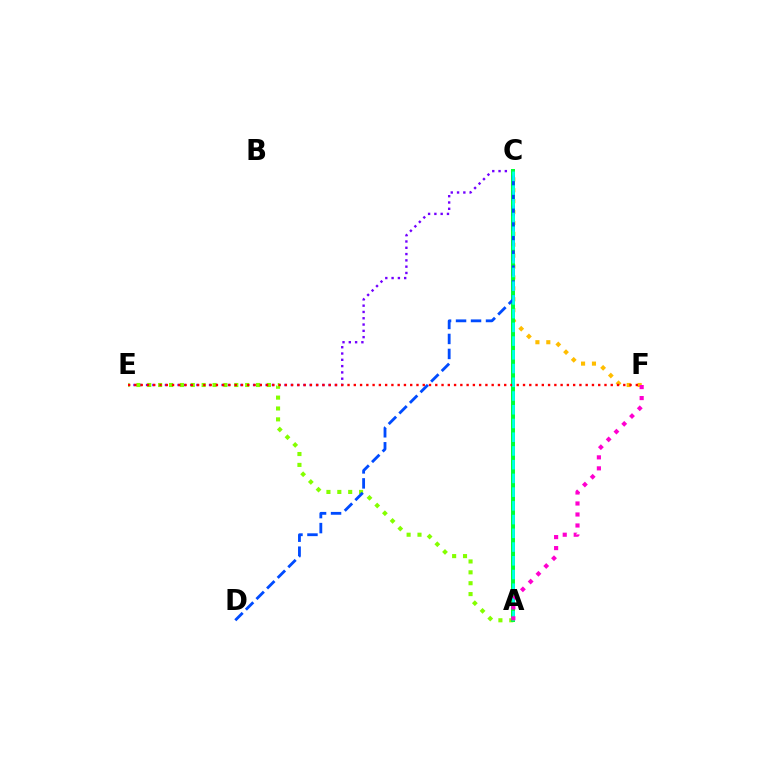{('C', 'E'): [{'color': '#7200ff', 'line_style': 'dotted', 'thickness': 1.71}], ('C', 'F'): [{'color': '#ffbd00', 'line_style': 'dotted', 'thickness': 2.96}], ('A', 'E'): [{'color': '#84ff00', 'line_style': 'dotted', 'thickness': 2.96}], ('A', 'C'): [{'color': '#00ff39', 'line_style': 'solid', 'thickness': 2.88}, {'color': '#00fff6', 'line_style': 'dashed', 'thickness': 1.87}], ('E', 'F'): [{'color': '#ff0000', 'line_style': 'dotted', 'thickness': 1.7}], ('C', 'D'): [{'color': '#004bff', 'line_style': 'dashed', 'thickness': 2.04}], ('A', 'F'): [{'color': '#ff00cf', 'line_style': 'dotted', 'thickness': 2.99}]}